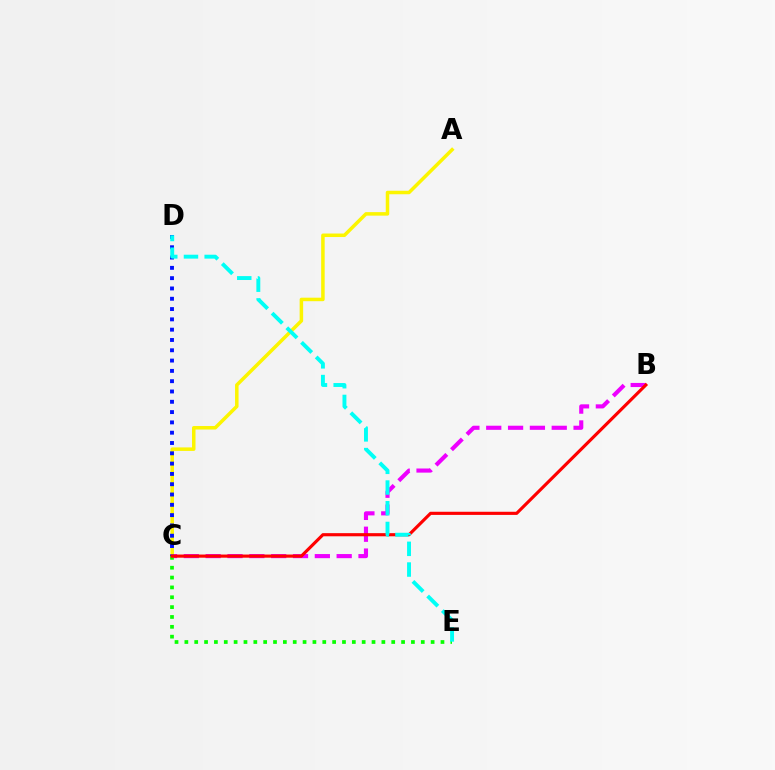{('B', 'C'): [{'color': '#ee00ff', 'line_style': 'dashed', 'thickness': 2.97}, {'color': '#ff0000', 'line_style': 'solid', 'thickness': 2.26}], ('A', 'C'): [{'color': '#fcf500', 'line_style': 'solid', 'thickness': 2.53}], ('C', 'D'): [{'color': '#0010ff', 'line_style': 'dotted', 'thickness': 2.8}], ('C', 'E'): [{'color': '#08ff00', 'line_style': 'dotted', 'thickness': 2.68}], ('D', 'E'): [{'color': '#00fff6', 'line_style': 'dashed', 'thickness': 2.81}]}